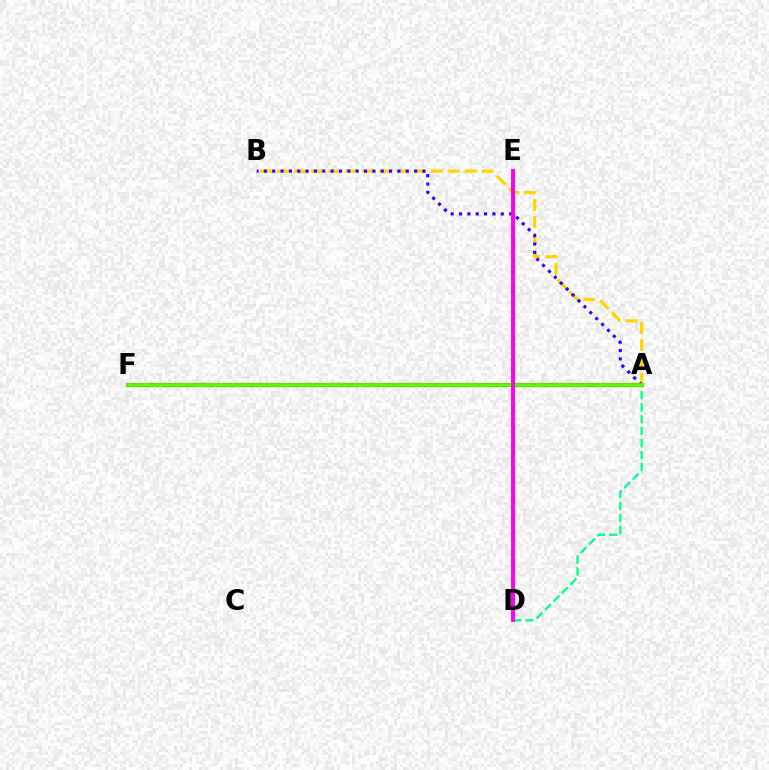{('A', 'F'): [{'color': '#ff0000', 'line_style': 'solid', 'thickness': 2.97}, {'color': '#4fff00', 'line_style': 'solid', 'thickness': 2.7}], ('A', 'D'): [{'color': '#00ff86', 'line_style': 'dashed', 'thickness': 1.63}], ('A', 'B'): [{'color': '#ffd500', 'line_style': 'dashed', 'thickness': 2.32}, {'color': '#3700ff', 'line_style': 'dotted', 'thickness': 2.27}], ('D', 'E'): [{'color': '#009eff', 'line_style': 'solid', 'thickness': 2.23}, {'color': '#ff00ed', 'line_style': 'solid', 'thickness': 2.85}]}